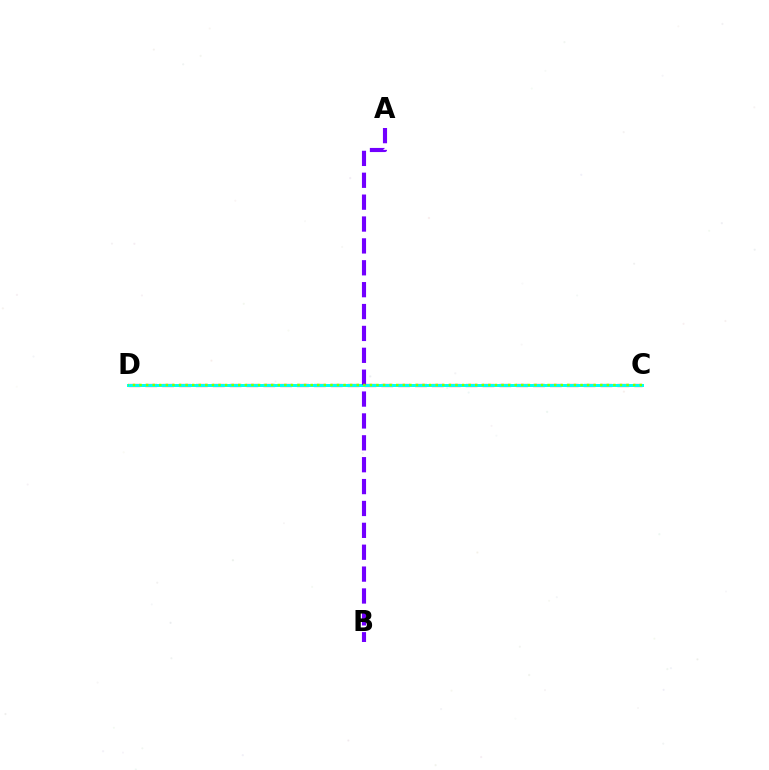{('C', 'D'): [{'color': '#ff0000', 'line_style': 'dashed', 'thickness': 2.29}, {'color': '#00fff6', 'line_style': 'solid', 'thickness': 2.16}, {'color': '#84ff00', 'line_style': 'dotted', 'thickness': 1.79}], ('A', 'B'): [{'color': '#7200ff', 'line_style': 'dashed', 'thickness': 2.97}]}